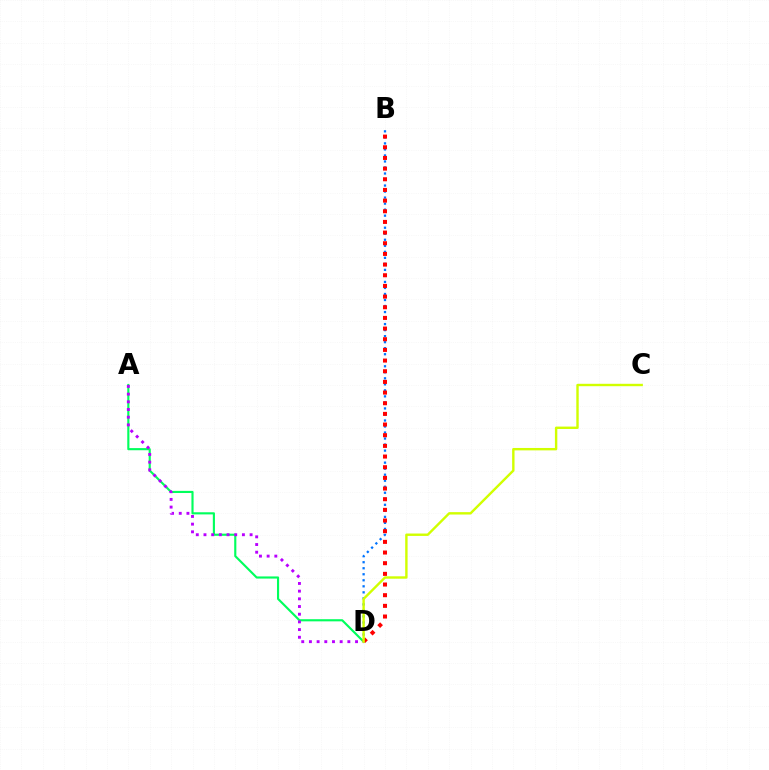{('B', 'D'): [{'color': '#0074ff', 'line_style': 'dotted', 'thickness': 1.64}, {'color': '#ff0000', 'line_style': 'dotted', 'thickness': 2.9}], ('A', 'D'): [{'color': '#00ff5c', 'line_style': 'solid', 'thickness': 1.54}, {'color': '#b900ff', 'line_style': 'dotted', 'thickness': 2.09}], ('C', 'D'): [{'color': '#d1ff00', 'line_style': 'solid', 'thickness': 1.73}]}